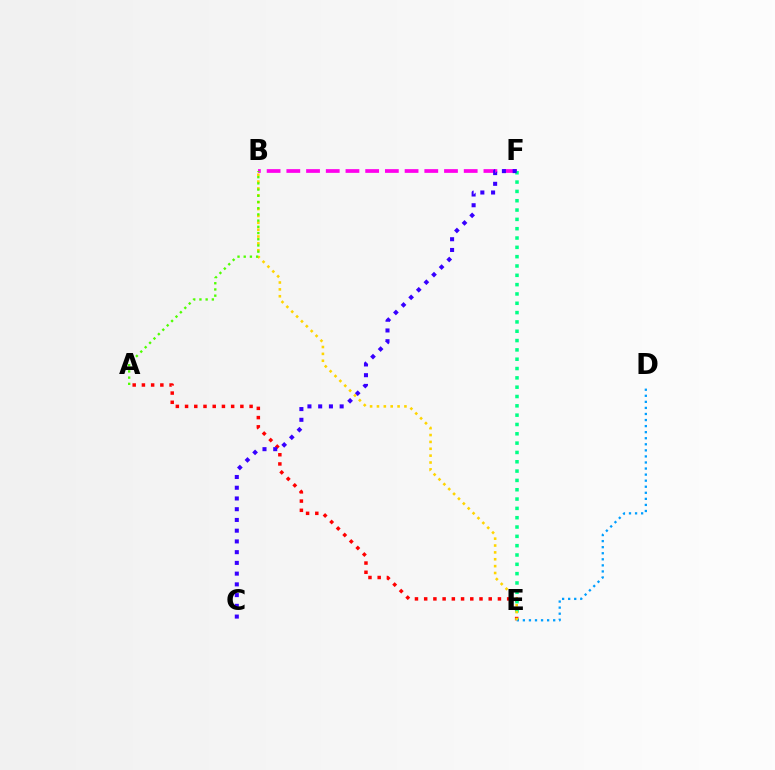{('B', 'F'): [{'color': '#ff00ed', 'line_style': 'dashed', 'thickness': 2.68}], ('A', 'E'): [{'color': '#ff0000', 'line_style': 'dotted', 'thickness': 2.5}], ('E', 'F'): [{'color': '#00ff86', 'line_style': 'dotted', 'thickness': 2.53}], ('C', 'F'): [{'color': '#3700ff', 'line_style': 'dotted', 'thickness': 2.92}], ('D', 'E'): [{'color': '#009eff', 'line_style': 'dotted', 'thickness': 1.65}], ('B', 'E'): [{'color': '#ffd500', 'line_style': 'dotted', 'thickness': 1.87}], ('A', 'B'): [{'color': '#4fff00', 'line_style': 'dotted', 'thickness': 1.69}]}